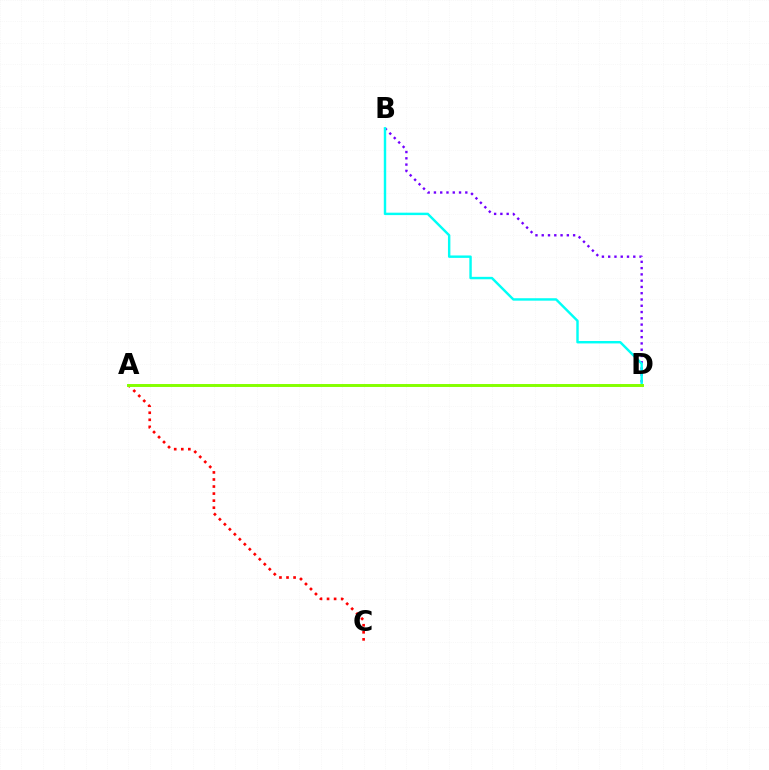{('A', 'C'): [{'color': '#ff0000', 'line_style': 'dotted', 'thickness': 1.92}], ('B', 'D'): [{'color': '#7200ff', 'line_style': 'dotted', 'thickness': 1.71}, {'color': '#00fff6', 'line_style': 'solid', 'thickness': 1.75}], ('A', 'D'): [{'color': '#84ff00', 'line_style': 'solid', 'thickness': 2.12}]}